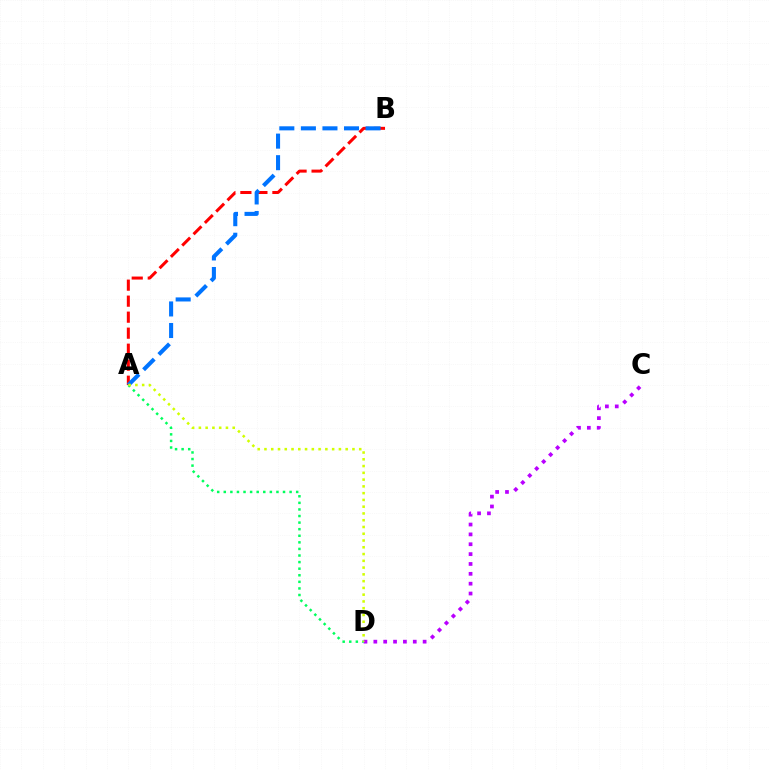{('C', 'D'): [{'color': '#b900ff', 'line_style': 'dotted', 'thickness': 2.68}], ('A', 'B'): [{'color': '#ff0000', 'line_style': 'dashed', 'thickness': 2.17}, {'color': '#0074ff', 'line_style': 'dashed', 'thickness': 2.93}], ('A', 'D'): [{'color': '#00ff5c', 'line_style': 'dotted', 'thickness': 1.79}, {'color': '#d1ff00', 'line_style': 'dotted', 'thickness': 1.84}]}